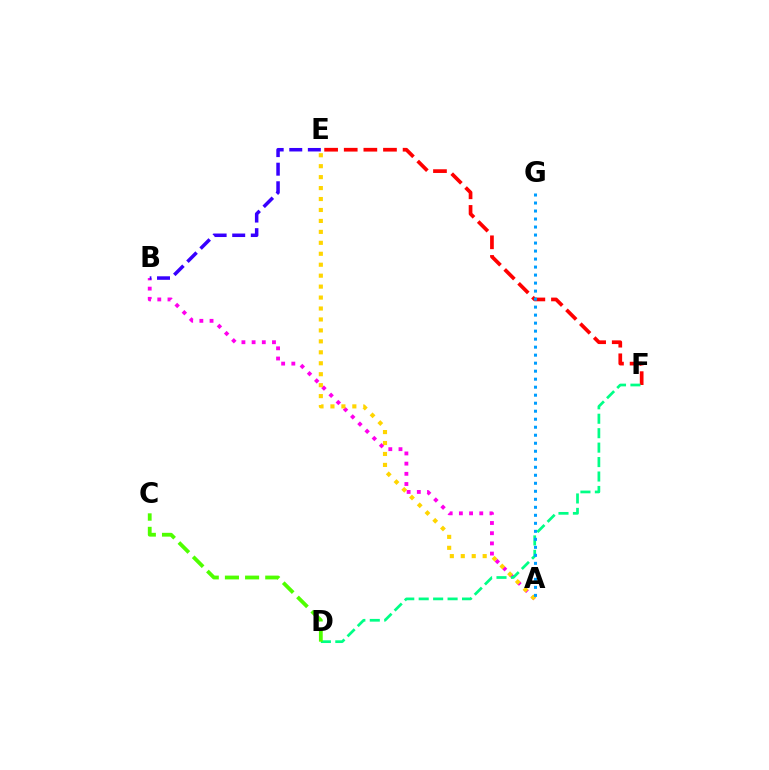{('A', 'B'): [{'color': '#ff00ed', 'line_style': 'dotted', 'thickness': 2.77}], ('E', 'F'): [{'color': '#ff0000', 'line_style': 'dashed', 'thickness': 2.67}], ('D', 'F'): [{'color': '#00ff86', 'line_style': 'dashed', 'thickness': 1.96}], ('A', 'E'): [{'color': '#ffd500', 'line_style': 'dotted', 'thickness': 2.97}], ('A', 'G'): [{'color': '#009eff', 'line_style': 'dotted', 'thickness': 2.18}], ('B', 'E'): [{'color': '#3700ff', 'line_style': 'dashed', 'thickness': 2.52}], ('C', 'D'): [{'color': '#4fff00', 'line_style': 'dashed', 'thickness': 2.74}]}